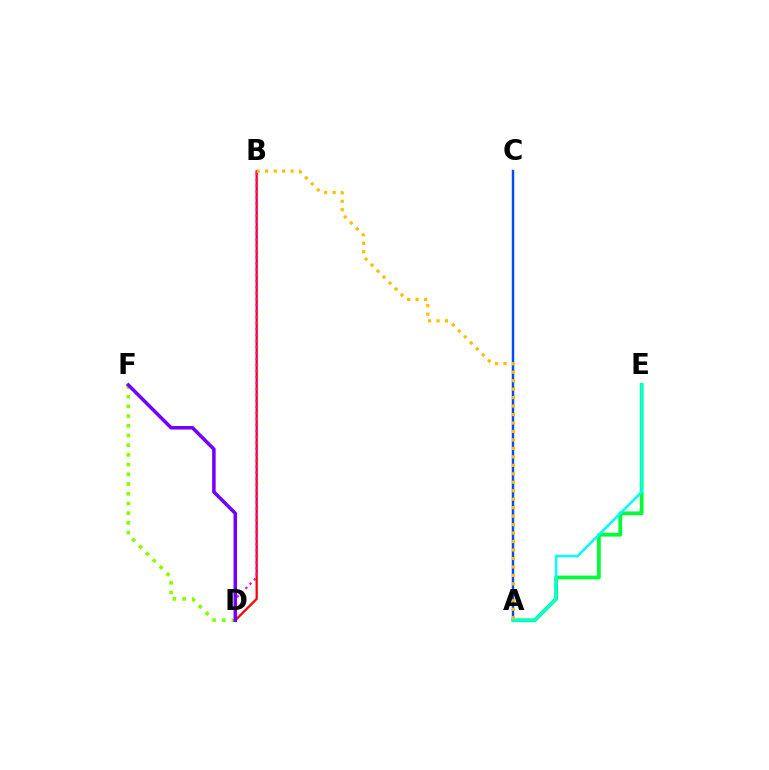{('B', 'D'): [{'color': '#ff0000', 'line_style': 'solid', 'thickness': 1.64}, {'color': '#ff00cf', 'line_style': 'dotted', 'thickness': 1.62}], ('A', 'C'): [{'color': '#004bff', 'line_style': 'solid', 'thickness': 1.76}], ('D', 'F'): [{'color': '#84ff00', 'line_style': 'dotted', 'thickness': 2.64}, {'color': '#7200ff', 'line_style': 'solid', 'thickness': 2.53}], ('A', 'E'): [{'color': '#00ff39', 'line_style': 'solid', 'thickness': 2.73}, {'color': '#00fff6', 'line_style': 'solid', 'thickness': 1.83}], ('A', 'B'): [{'color': '#ffbd00', 'line_style': 'dotted', 'thickness': 2.3}]}